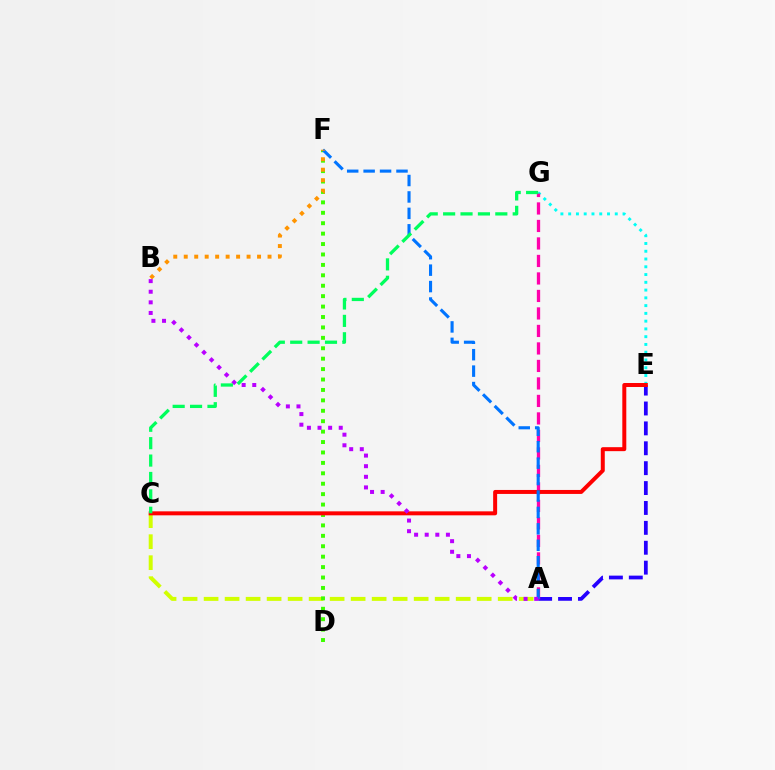{('A', 'C'): [{'color': '#d1ff00', 'line_style': 'dashed', 'thickness': 2.85}], ('D', 'F'): [{'color': '#3dff00', 'line_style': 'dotted', 'thickness': 2.83}], ('E', 'G'): [{'color': '#00fff6', 'line_style': 'dotted', 'thickness': 2.11}], ('A', 'E'): [{'color': '#2500ff', 'line_style': 'dashed', 'thickness': 2.7}], ('A', 'G'): [{'color': '#ff00ac', 'line_style': 'dashed', 'thickness': 2.38}], ('C', 'E'): [{'color': '#ff0000', 'line_style': 'solid', 'thickness': 2.87}], ('A', 'F'): [{'color': '#0074ff', 'line_style': 'dashed', 'thickness': 2.23}], ('B', 'F'): [{'color': '#ff9400', 'line_style': 'dotted', 'thickness': 2.85}], ('A', 'B'): [{'color': '#b900ff', 'line_style': 'dotted', 'thickness': 2.88}], ('C', 'G'): [{'color': '#00ff5c', 'line_style': 'dashed', 'thickness': 2.36}]}